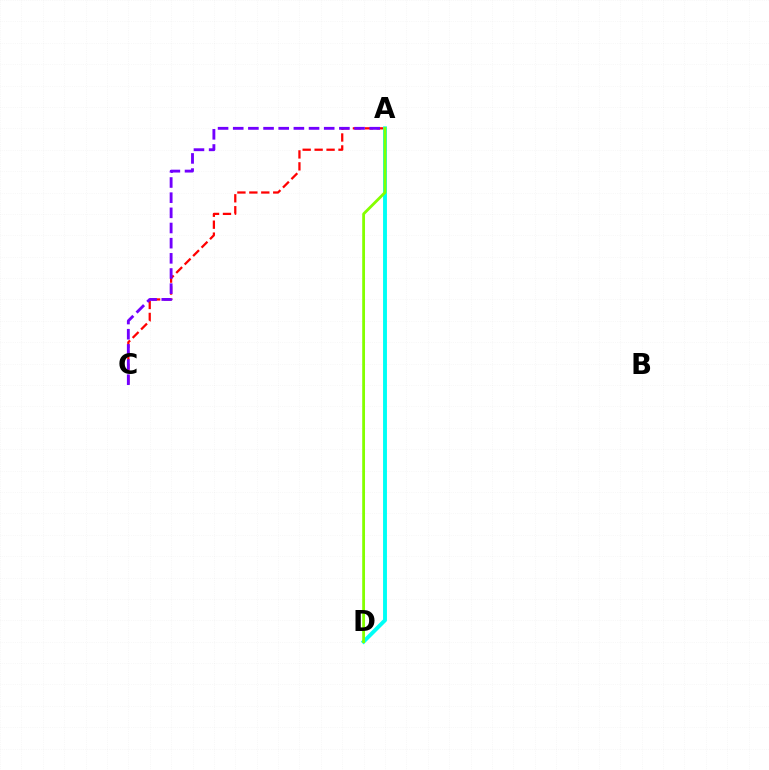{('A', 'C'): [{'color': '#ff0000', 'line_style': 'dashed', 'thickness': 1.62}, {'color': '#7200ff', 'line_style': 'dashed', 'thickness': 2.06}], ('A', 'D'): [{'color': '#00fff6', 'line_style': 'solid', 'thickness': 2.8}, {'color': '#84ff00', 'line_style': 'solid', 'thickness': 2.02}]}